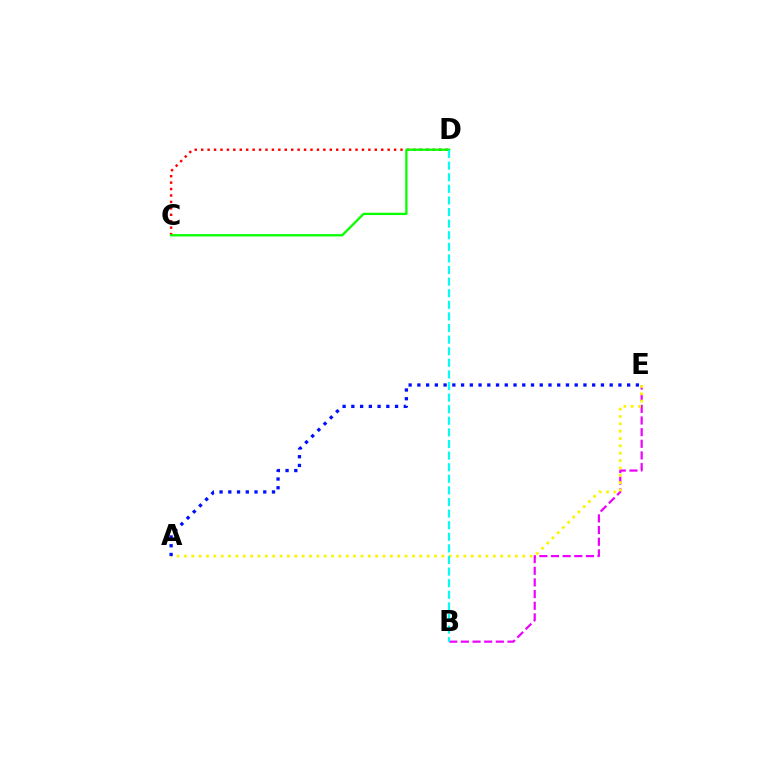{('B', 'E'): [{'color': '#ee00ff', 'line_style': 'dashed', 'thickness': 1.58}], ('C', 'D'): [{'color': '#ff0000', 'line_style': 'dotted', 'thickness': 1.75}, {'color': '#08ff00', 'line_style': 'solid', 'thickness': 1.66}], ('A', 'E'): [{'color': '#fcf500', 'line_style': 'dotted', 'thickness': 2.0}, {'color': '#0010ff', 'line_style': 'dotted', 'thickness': 2.37}], ('B', 'D'): [{'color': '#00fff6', 'line_style': 'dashed', 'thickness': 1.58}]}